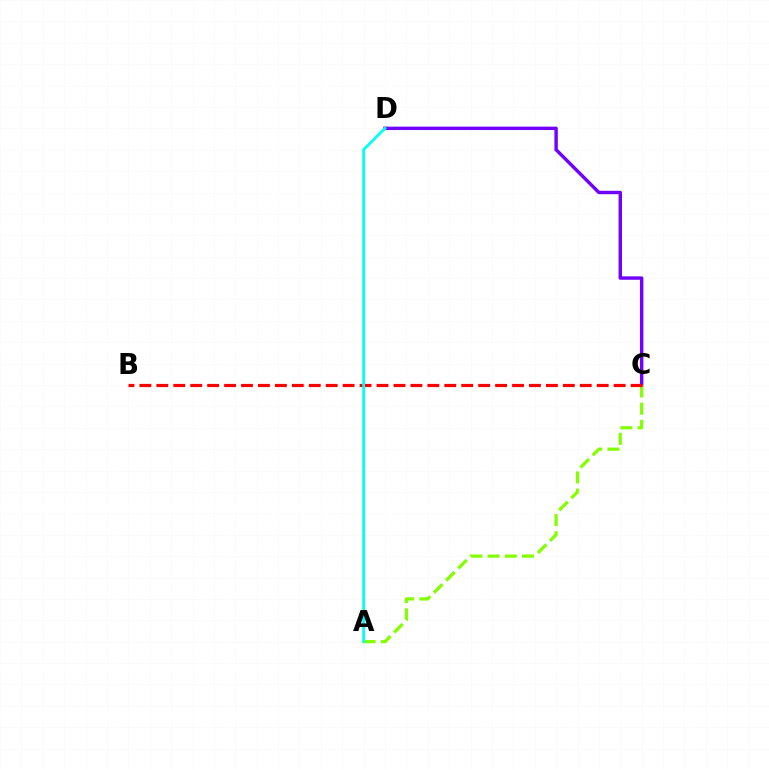{('C', 'D'): [{'color': '#7200ff', 'line_style': 'solid', 'thickness': 2.46}], ('A', 'C'): [{'color': '#84ff00', 'line_style': 'dashed', 'thickness': 2.34}], ('B', 'C'): [{'color': '#ff0000', 'line_style': 'dashed', 'thickness': 2.3}], ('A', 'D'): [{'color': '#00fff6', 'line_style': 'solid', 'thickness': 1.99}]}